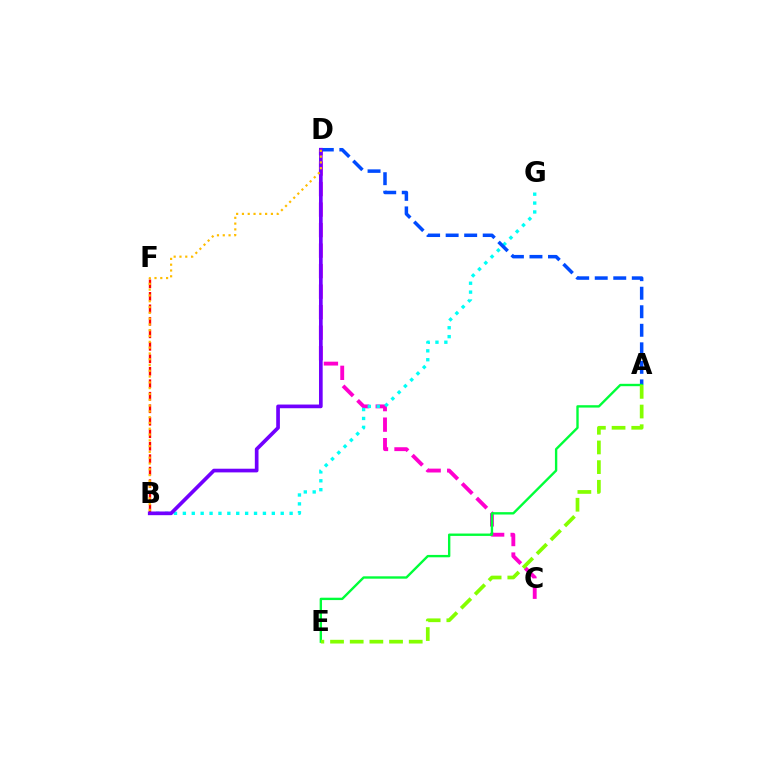{('C', 'D'): [{'color': '#ff00cf', 'line_style': 'dashed', 'thickness': 2.79}], ('B', 'G'): [{'color': '#00fff6', 'line_style': 'dotted', 'thickness': 2.42}], ('A', 'D'): [{'color': '#004bff', 'line_style': 'dashed', 'thickness': 2.52}], ('B', 'F'): [{'color': '#ff0000', 'line_style': 'dashed', 'thickness': 1.7}], ('B', 'D'): [{'color': '#7200ff', 'line_style': 'solid', 'thickness': 2.65}, {'color': '#ffbd00', 'line_style': 'dotted', 'thickness': 1.57}], ('A', 'E'): [{'color': '#00ff39', 'line_style': 'solid', 'thickness': 1.71}, {'color': '#84ff00', 'line_style': 'dashed', 'thickness': 2.67}]}